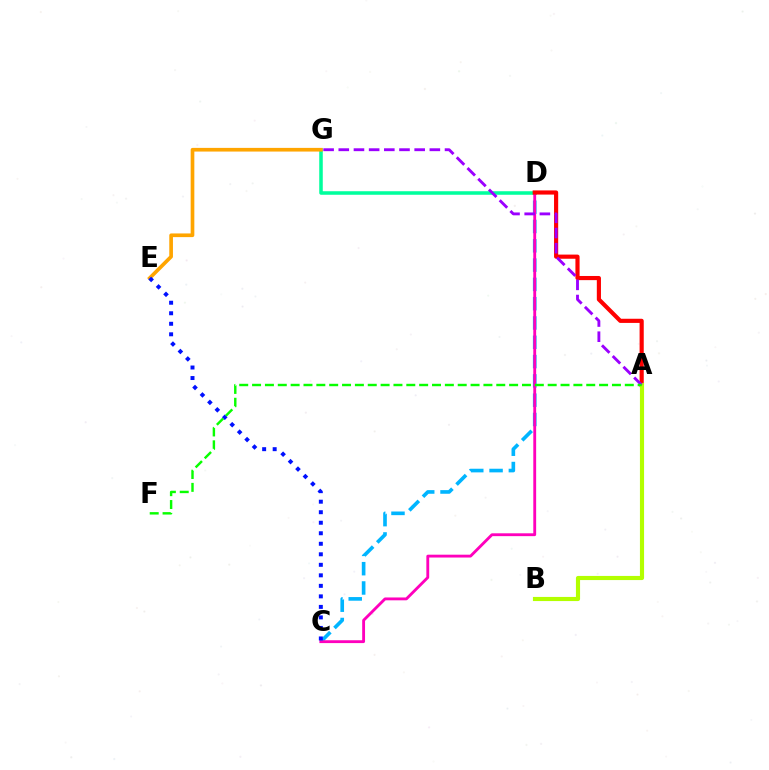{('C', 'D'): [{'color': '#00b5ff', 'line_style': 'dashed', 'thickness': 2.62}, {'color': '#ff00bd', 'line_style': 'solid', 'thickness': 2.05}], ('D', 'G'): [{'color': '#00ff9d', 'line_style': 'solid', 'thickness': 2.54}], ('E', 'G'): [{'color': '#ffa500', 'line_style': 'solid', 'thickness': 2.64}], ('A', 'D'): [{'color': '#ff0000', 'line_style': 'solid', 'thickness': 2.99}], ('A', 'B'): [{'color': '#b3ff00', 'line_style': 'solid', 'thickness': 2.98}], ('C', 'E'): [{'color': '#0010ff', 'line_style': 'dotted', 'thickness': 2.86}], ('A', 'G'): [{'color': '#9b00ff', 'line_style': 'dashed', 'thickness': 2.06}], ('A', 'F'): [{'color': '#08ff00', 'line_style': 'dashed', 'thickness': 1.75}]}